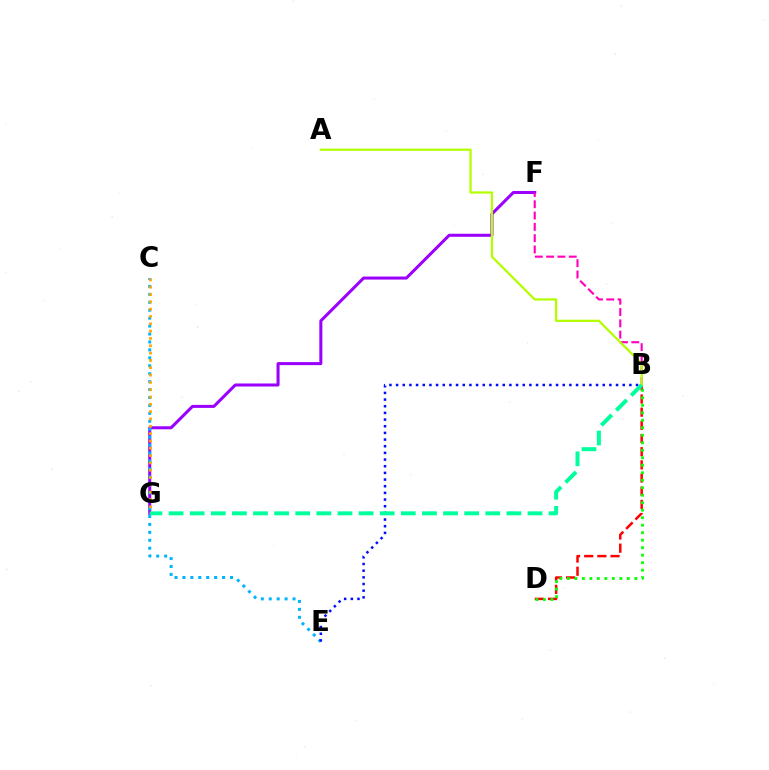{('F', 'G'): [{'color': '#9b00ff', 'line_style': 'solid', 'thickness': 2.18}], ('B', 'D'): [{'color': '#ff0000', 'line_style': 'dashed', 'thickness': 1.79}, {'color': '#08ff00', 'line_style': 'dotted', 'thickness': 2.04}], ('C', 'E'): [{'color': '#00b5ff', 'line_style': 'dotted', 'thickness': 2.16}], ('B', 'F'): [{'color': '#ff00bd', 'line_style': 'dashed', 'thickness': 1.54}], ('C', 'G'): [{'color': '#ffa500', 'line_style': 'dotted', 'thickness': 1.99}], ('B', 'E'): [{'color': '#0010ff', 'line_style': 'dotted', 'thickness': 1.81}], ('A', 'B'): [{'color': '#b3ff00', 'line_style': 'solid', 'thickness': 1.62}], ('B', 'G'): [{'color': '#00ff9d', 'line_style': 'dashed', 'thickness': 2.87}]}